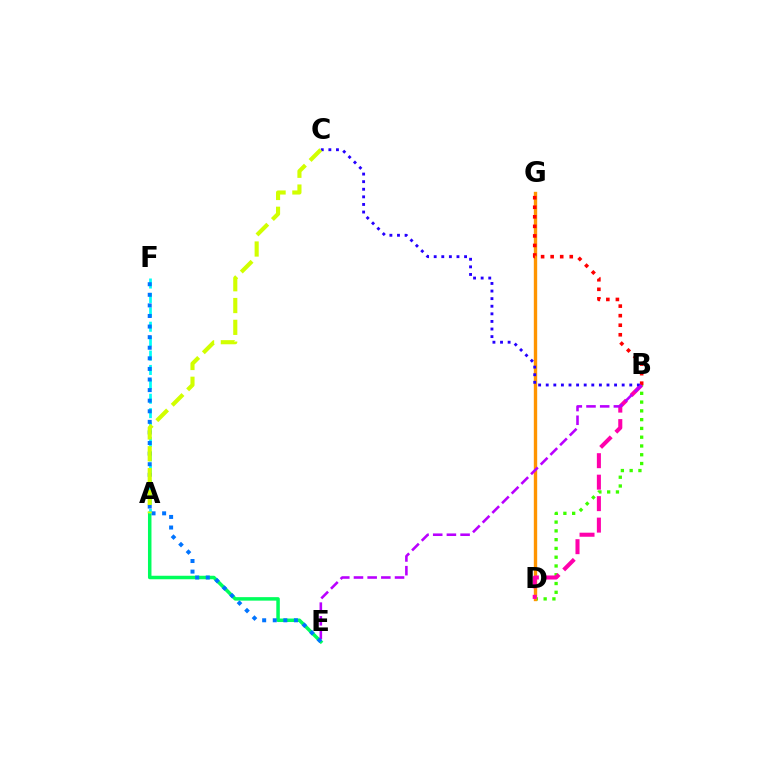{('B', 'D'): [{'color': '#3dff00', 'line_style': 'dotted', 'thickness': 2.38}, {'color': '#ff00ac', 'line_style': 'dashed', 'thickness': 2.92}], ('D', 'G'): [{'color': '#ff9400', 'line_style': 'solid', 'thickness': 2.43}], ('B', 'G'): [{'color': '#ff0000', 'line_style': 'dotted', 'thickness': 2.59}], ('A', 'E'): [{'color': '#00ff5c', 'line_style': 'solid', 'thickness': 2.52}], ('B', 'C'): [{'color': '#2500ff', 'line_style': 'dotted', 'thickness': 2.06}], ('A', 'F'): [{'color': '#00fff6', 'line_style': 'dashed', 'thickness': 1.96}], ('B', 'E'): [{'color': '#b900ff', 'line_style': 'dashed', 'thickness': 1.86}], ('E', 'F'): [{'color': '#0074ff', 'line_style': 'dotted', 'thickness': 2.88}], ('A', 'C'): [{'color': '#d1ff00', 'line_style': 'dashed', 'thickness': 2.96}]}